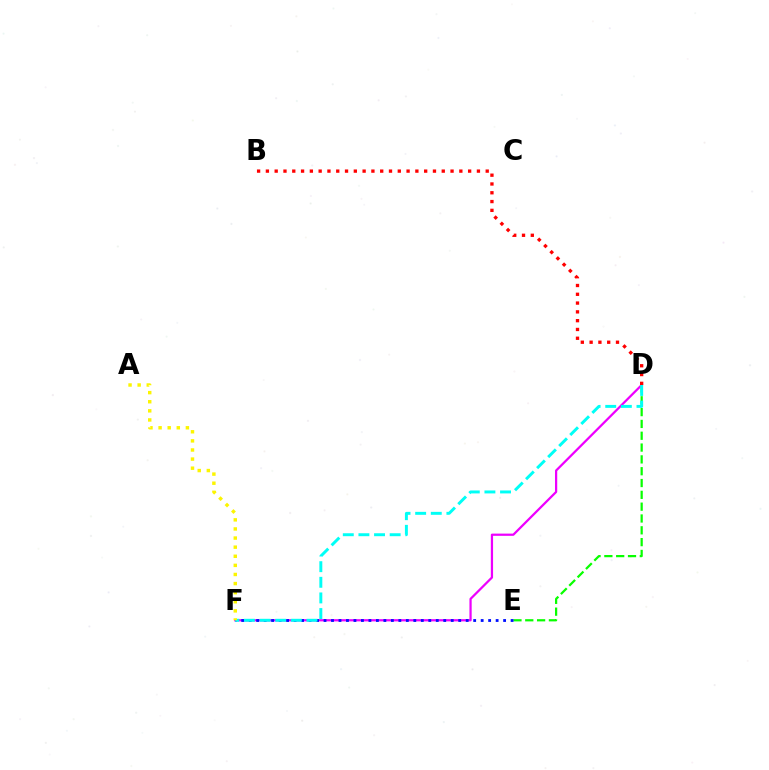{('D', 'E'): [{'color': '#08ff00', 'line_style': 'dashed', 'thickness': 1.61}], ('D', 'F'): [{'color': '#ee00ff', 'line_style': 'solid', 'thickness': 1.61}, {'color': '#00fff6', 'line_style': 'dashed', 'thickness': 2.12}], ('B', 'D'): [{'color': '#ff0000', 'line_style': 'dotted', 'thickness': 2.39}], ('E', 'F'): [{'color': '#0010ff', 'line_style': 'dotted', 'thickness': 2.03}], ('A', 'F'): [{'color': '#fcf500', 'line_style': 'dotted', 'thickness': 2.47}]}